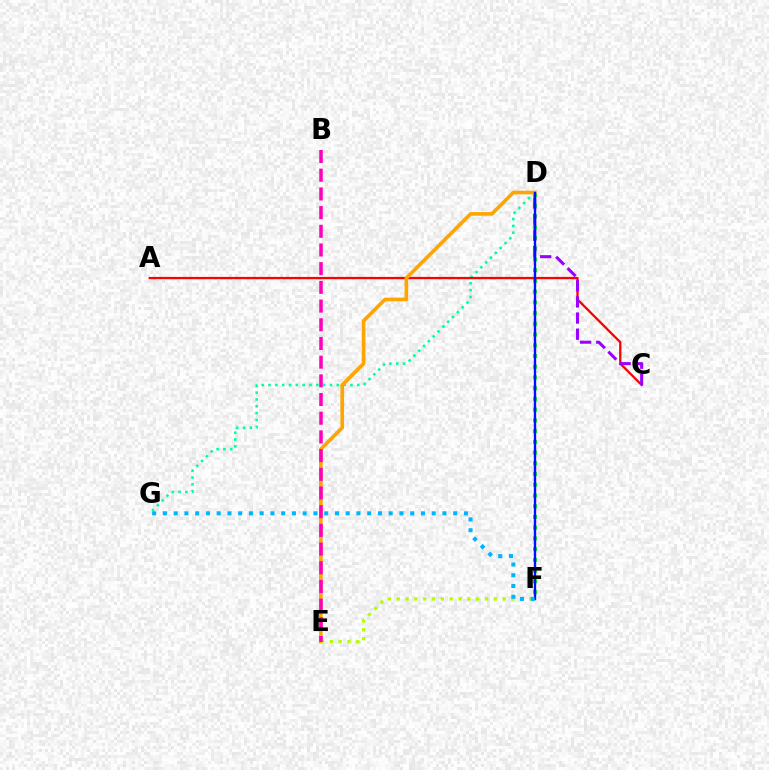{('D', 'G'): [{'color': '#00ff9d', 'line_style': 'dotted', 'thickness': 1.86}], ('D', 'F'): [{'color': '#08ff00', 'line_style': 'dotted', 'thickness': 2.92}, {'color': '#0010ff', 'line_style': 'solid', 'thickness': 1.71}], ('A', 'C'): [{'color': '#ff0000', 'line_style': 'solid', 'thickness': 1.65}], ('C', 'D'): [{'color': '#9b00ff', 'line_style': 'dashed', 'thickness': 2.19}], ('D', 'E'): [{'color': '#ffa500', 'line_style': 'solid', 'thickness': 2.62}], ('E', 'F'): [{'color': '#b3ff00', 'line_style': 'dotted', 'thickness': 2.4}], ('F', 'G'): [{'color': '#00b5ff', 'line_style': 'dotted', 'thickness': 2.92}], ('B', 'E'): [{'color': '#ff00bd', 'line_style': 'dashed', 'thickness': 2.54}]}